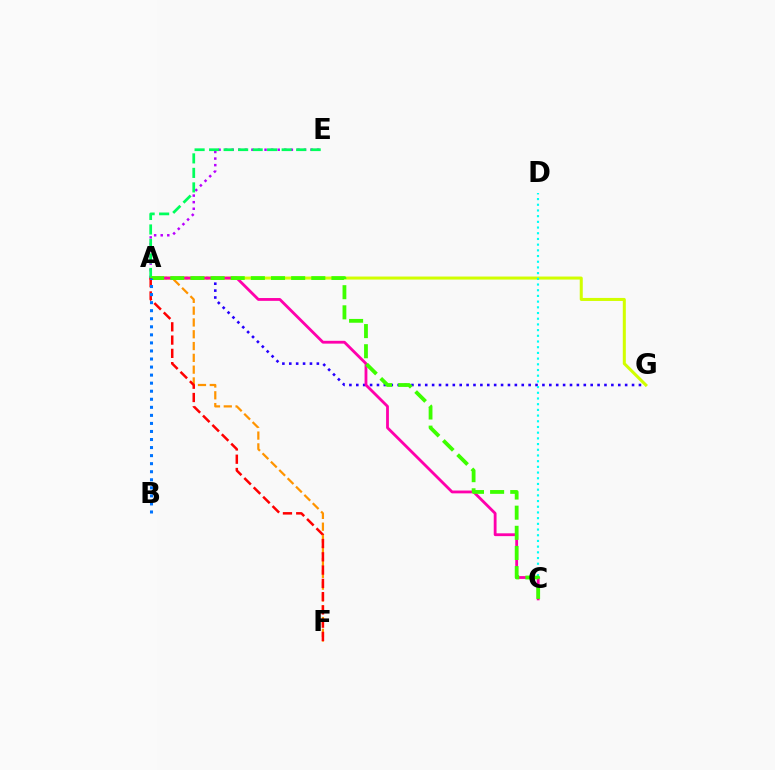{('A', 'G'): [{'color': '#2500ff', 'line_style': 'dotted', 'thickness': 1.87}, {'color': '#d1ff00', 'line_style': 'solid', 'thickness': 2.18}], ('C', 'D'): [{'color': '#00fff6', 'line_style': 'dotted', 'thickness': 1.55}], ('A', 'F'): [{'color': '#ff9400', 'line_style': 'dashed', 'thickness': 1.6}, {'color': '#ff0000', 'line_style': 'dashed', 'thickness': 1.8}], ('A', 'C'): [{'color': '#ff00ac', 'line_style': 'solid', 'thickness': 2.03}, {'color': '#3dff00', 'line_style': 'dashed', 'thickness': 2.74}], ('A', 'E'): [{'color': '#b900ff', 'line_style': 'dotted', 'thickness': 1.79}, {'color': '#00ff5c', 'line_style': 'dashed', 'thickness': 1.97}], ('A', 'B'): [{'color': '#0074ff', 'line_style': 'dotted', 'thickness': 2.19}]}